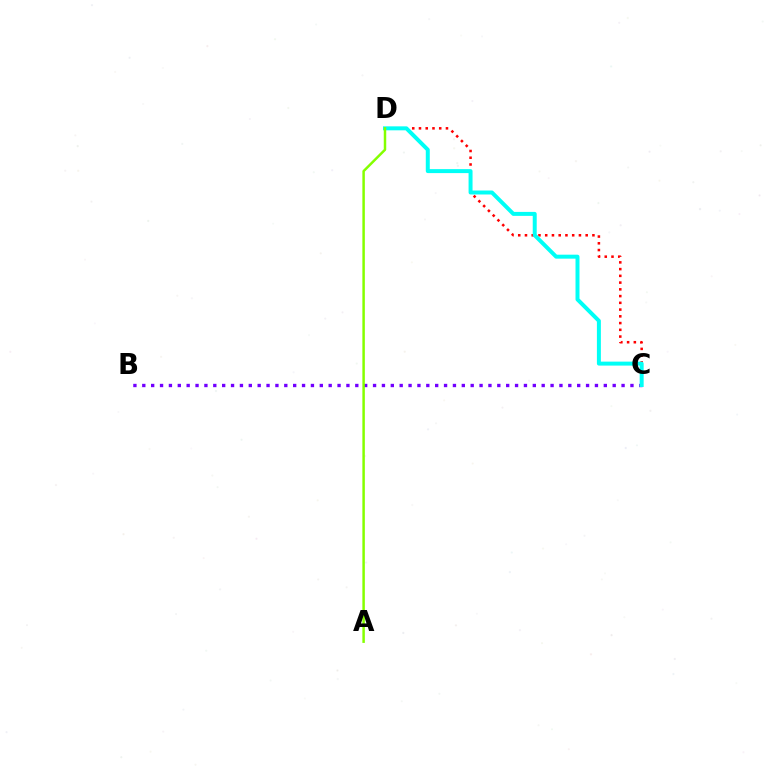{('B', 'C'): [{'color': '#7200ff', 'line_style': 'dotted', 'thickness': 2.41}], ('C', 'D'): [{'color': '#ff0000', 'line_style': 'dotted', 'thickness': 1.83}, {'color': '#00fff6', 'line_style': 'solid', 'thickness': 2.86}], ('A', 'D'): [{'color': '#84ff00', 'line_style': 'solid', 'thickness': 1.79}]}